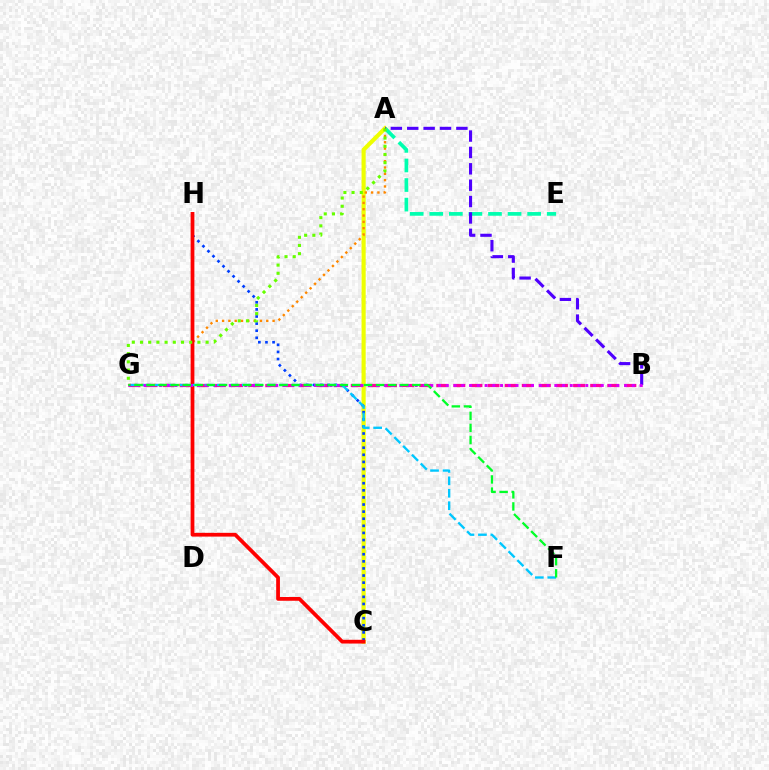{('A', 'C'): [{'color': '#eeff00', 'line_style': 'solid', 'thickness': 2.98}], ('B', 'G'): [{'color': '#ff00a0', 'line_style': 'dashed', 'thickness': 2.32}, {'color': '#d600ff', 'line_style': 'dotted', 'thickness': 2.11}], ('A', 'E'): [{'color': '#00ffaf', 'line_style': 'dashed', 'thickness': 2.66}], ('A', 'G'): [{'color': '#ff8800', 'line_style': 'dotted', 'thickness': 1.72}, {'color': '#66ff00', 'line_style': 'dotted', 'thickness': 2.23}], ('C', 'H'): [{'color': '#003fff', 'line_style': 'dotted', 'thickness': 1.93}, {'color': '#ff0000', 'line_style': 'solid', 'thickness': 2.71}], ('A', 'B'): [{'color': '#4f00ff', 'line_style': 'dashed', 'thickness': 2.23}], ('F', 'G'): [{'color': '#00c7ff', 'line_style': 'dashed', 'thickness': 1.69}, {'color': '#00ff27', 'line_style': 'dashed', 'thickness': 1.64}]}